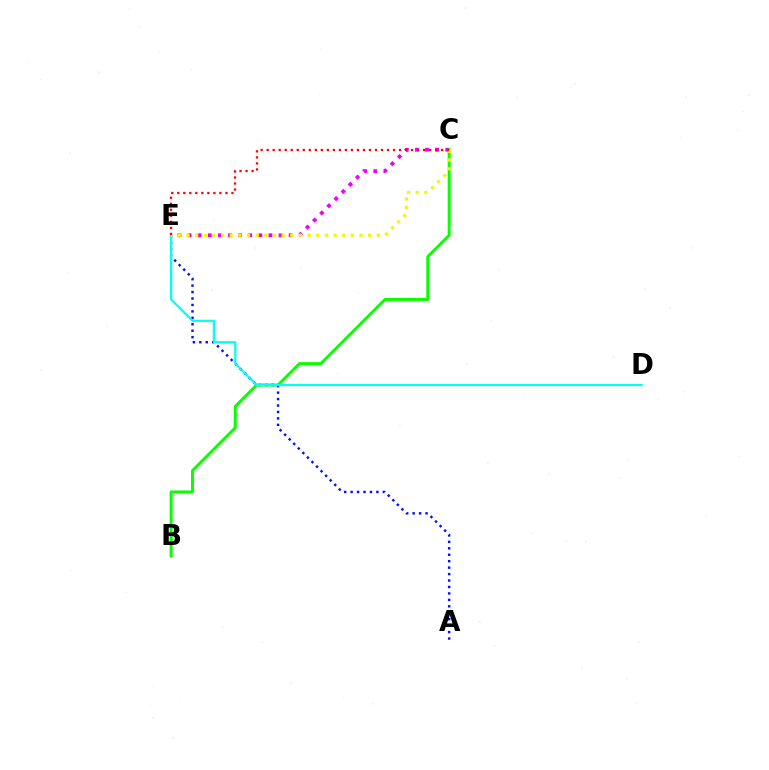{('C', 'E'): [{'color': '#ee00ff', 'line_style': 'dotted', 'thickness': 2.75}, {'color': '#fcf500', 'line_style': 'dotted', 'thickness': 2.35}, {'color': '#ff0000', 'line_style': 'dotted', 'thickness': 1.64}], ('B', 'C'): [{'color': '#08ff00', 'line_style': 'solid', 'thickness': 2.13}], ('A', 'E'): [{'color': '#0010ff', 'line_style': 'dotted', 'thickness': 1.75}], ('D', 'E'): [{'color': '#00fff6', 'line_style': 'solid', 'thickness': 1.59}]}